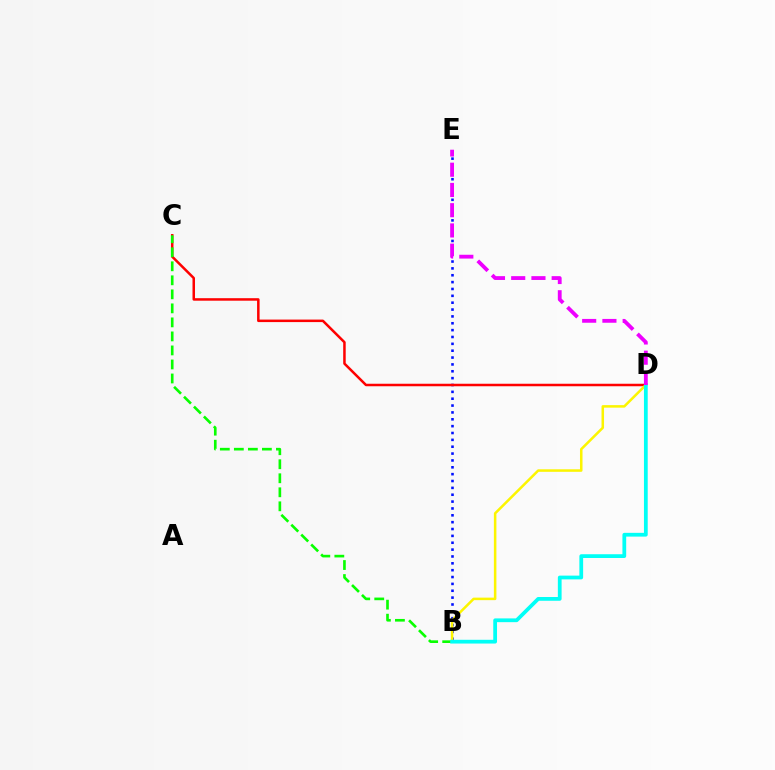{('B', 'E'): [{'color': '#0010ff', 'line_style': 'dotted', 'thickness': 1.86}], ('C', 'D'): [{'color': '#ff0000', 'line_style': 'solid', 'thickness': 1.81}], ('B', 'C'): [{'color': '#08ff00', 'line_style': 'dashed', 'thickness': 1.9}], ('B', 'D'): [{'color': '#fcf500', 'line_style': 'solid', 'thickness': 1.82}, {'color': '#00fff6', 'line_style': 'solid', 'thickness': 2.71}], ('D', 'E'): [{'color': '#ee00ff', 'line_style': 'dashed', 'thickness': 2.75}]}